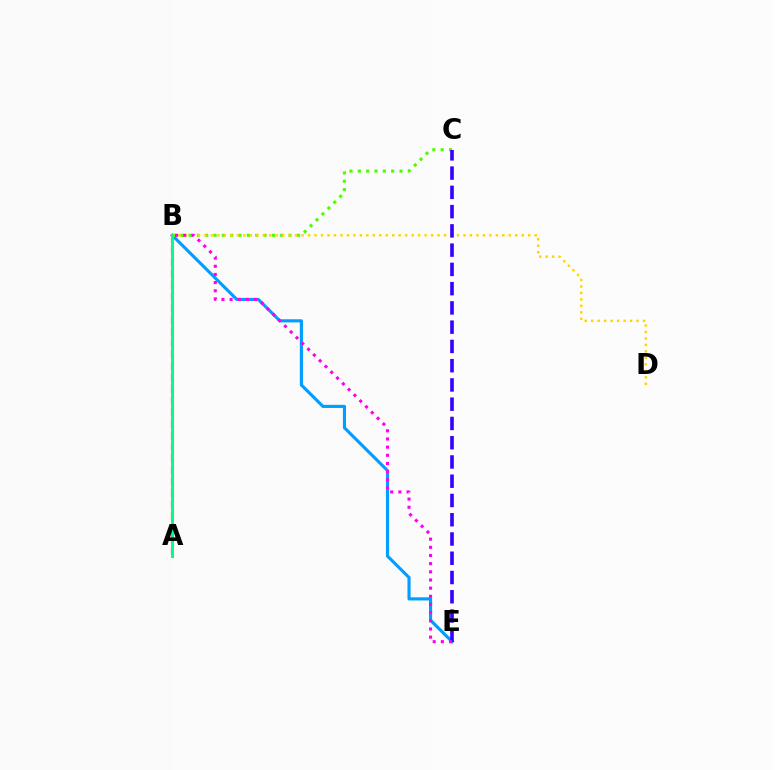{('B', 'E'): [{'color': '#009eff', 'line_style': 'solid', 'thickness': 2.25}, {'color': '#ff00ed', 'line_style': 'dotted', 'thickness': 2.22}], ('B', 'C'): [{'color': '#4fff00', 'line_style': 'dotted', 'thickness': 2.26}], ('B', 'D'): [{'color': '#ffd500', 'line_style': 'dotted', 'thickness': 1.76}], ('C', 'E'): [{'color': '#3700ff', 'line_style': 'dashed', 'thickness': 2.62}], ('A', 'B'): [{'color': '#ff0000', 'line_style': 'dashed', 'thickness': 1.57}, {'color': '#00ff86', 'line_style': 'solid', 'thickness': 2.14}]}